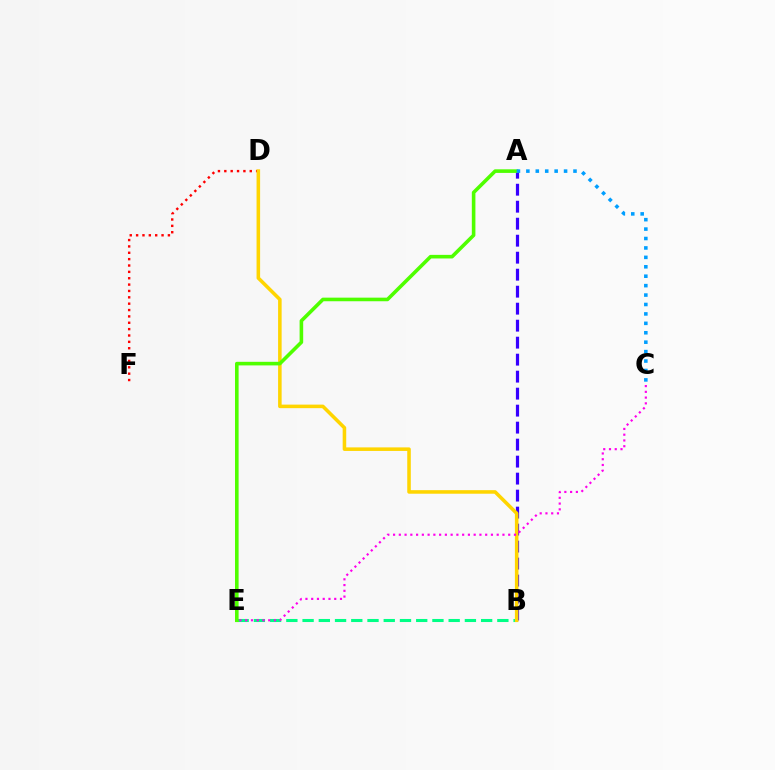{('B', 'E'): [{'color': '#00ff86', 'line_style': 'dashed', 'thickness': 2.21}], ('A', 'B'): [{'color': '#3700ff', 'line_style': 'dashed', 'thickness': 2.31}], ('D', 'F'): [{'color': '#ff0000', 'line_style': 'dotted', 'thickness': 1.73}], ('B', 'D'): [{'color': '#ffd500', 'line_style': 'solid', 'thickness': 2.56}], ('A', 'E'): [{'color': '#4fff00', 'line_style': 'solid', 'thickness': 2.59}], ('A', 'C'): [{'color': '#009eff', 'line_style': 'dotted', 'thickness': 2.56}], ('C', 'E'): [{'color': '#ff00ed', 'line_style': 'dotted', 'thickness': 1.56}]}